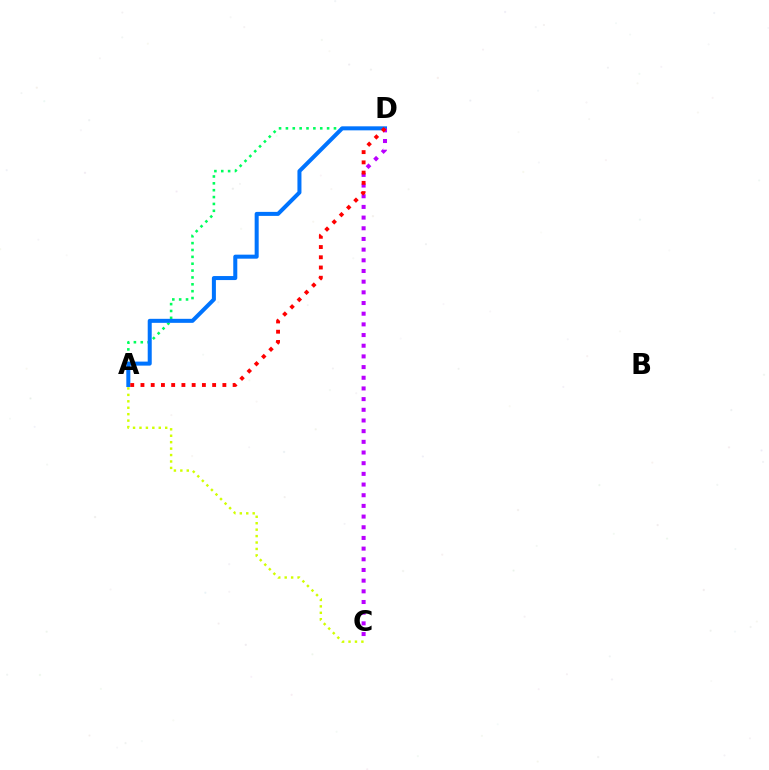{('A', 'D'): [{'color': '#00ff5c', 'line_style': 'dotted', 'thickness': 1.87}, {'color': '#0074ff', 'line_style': 'solid', 'thickness': 2.89}, {'color': '#ff0000', 'line_style': 'dotted', 'thickness': 2.78}], ('A', 'C'): [{'color': '#d1ff00', 'line_style': 'dotted', 'thickness': 1.75}], ('C', 'D'): [{'color': '#b900ff', 'line_style': 'dotted', 'thickness': 2.9}]}